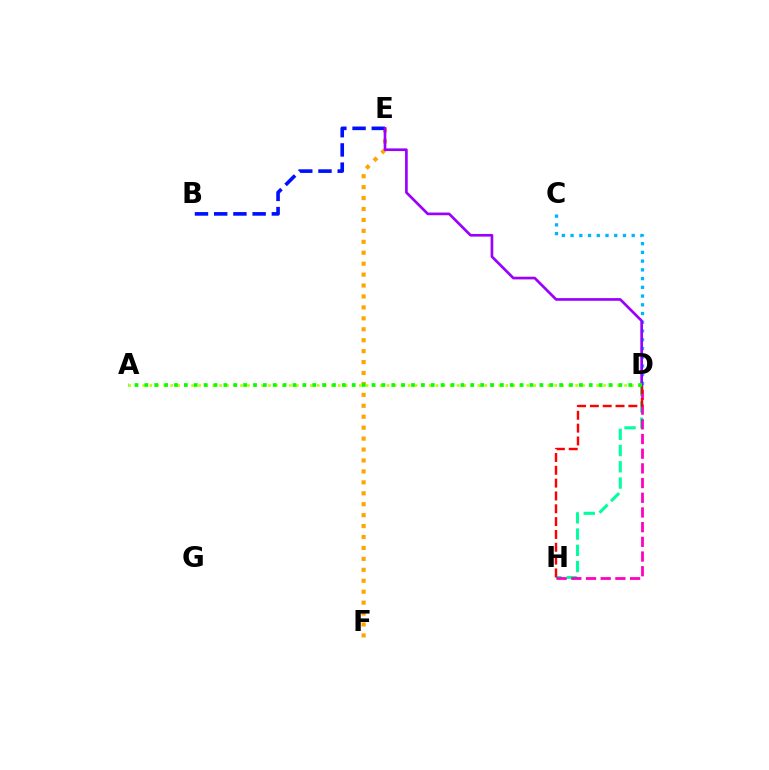{('D', 'H'): [{'color': '#00ff9d', 'line_style': 'dashed', 'thickness': 2.21}, {'color': '#ff00bd', 'line_style': 'dashed', 'thickness': 2.0}, {'color': '#ff0000', 'line_style': 'dashed', 'thickness': 1.74}], ('E', 'F'): [{'color': '#ffa500', 'line_style': 'dotted', 'thickness': 2.97}], ('A', 'D'): [{'color': '#b3ff00', 'line_style': 'dotted', 'thickness': 1.9}, {'color': '#08ff00', 'line_style': 'dotted', 'thickness': 2.68}], ('B', 'E'): [{'color': '#0010ff', 'line_style': 'dashed', 'thickness': 2.61}], ('C', 'D'): [{'color': '#00b5ff', 'line_style': 'dotted', 'thickness': 2.37}], ('D', 'E'): [{'color': '#9b00ff', 'line_style': 'solid', 'thickness': 1.93}]}